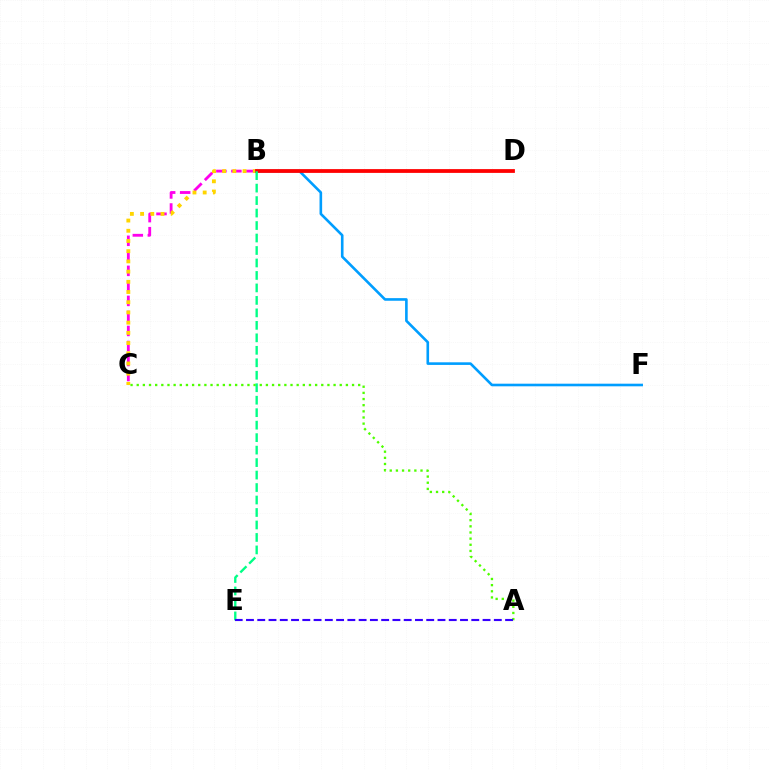{('B', 'C'): [{'color': '#ff00ed', 'line_style': 'dashed', 'thickness': 2.04}, {'color': '#ffd500', 'line_style': 'dotted', 'thickness': 2.77}], ('B', 'F'): [{'color': '#009eff', 'line_style': 'solid', 'thickness': 1.88}], ('A', 'C'): [{'color': '#4fff00', 'line_style': 'dotted', 'thickness': 1.67}], ('B', 'D'): [{'color': '#ff0000', 'line_style': 'solid', 'thickness': 2.72}], ('B', 'E'): [{'color': '#00ff86', 'line_style': 'dashed', 'thickness': 1.69}], ('A', 'E'): [{'color': '#3700ff', 'line_style': 'dashed', 'thickness': 1.53}]}